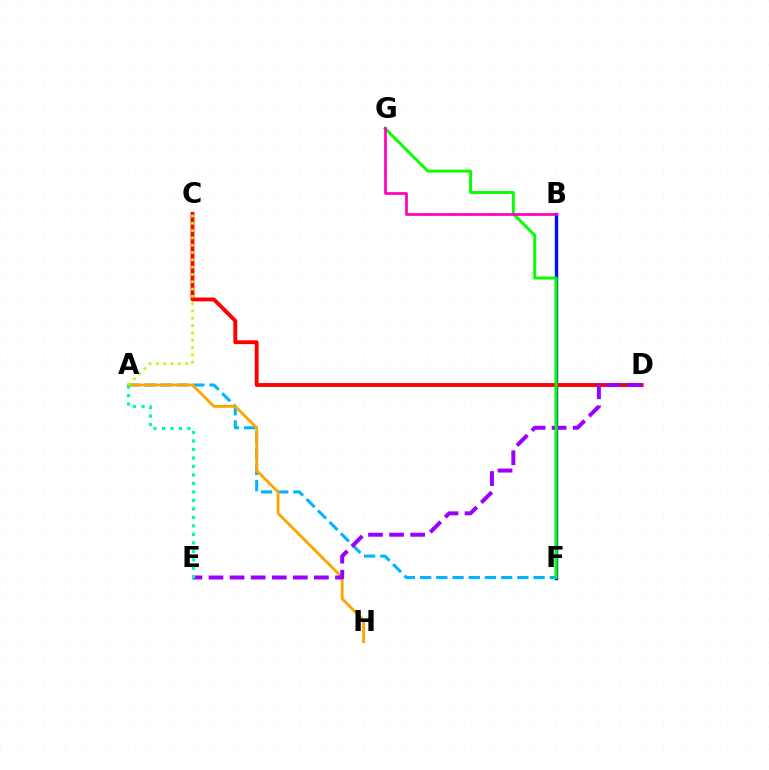{('B', 'F'): [{'color': '#0010ff', 'line_style': 'solid', 'thickness': 2.44}], ('A', 'F'): [{'color': '#00b5ff', 'line_style': 'dashed', 'thickness': 2.2}], ('A', 'H'): [{'color': '#ffa500', 'line_style': 'solid', 'thickness': 2.06}], ('C', 'D'): [{'color': '#ff0000', 'line_style': 'solid', 'thickness': 2.78}], ('A', 'C'): [{'color': '#b3ff00', 'line_style': 'dotted', 'thickness': 1.99}], ('D', 'E'): [{'color': '#9b00ff', 'line_style': 'dashed', 'thickness': 2.86}], ('F', 'G'): [{'color': '#08ff00', 'line_style': 'solid', 'thickness': 2.12}], ('A', 'E'): [{'color': '#00ff9d', 'line_style': 'dotted', 'thickness': 2.31}], ('B', 'G'): [{'color': '#ff00bd', 'line_style': 'solid', 'thickness': 1.96}]}